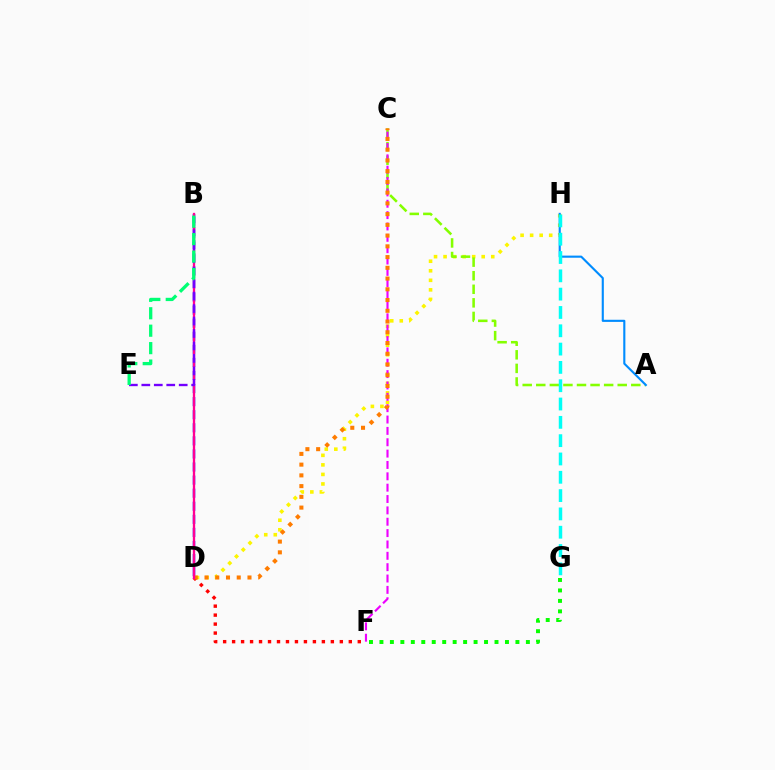{('D', 'H'): [{'color': '#fcf500', 'line_style': 'dotted', 'thickness': 2.59}], ('A', 'C'): [{'color': '#84ff00', 'line_style': 'dashed', 'thickness': 1.84}], ('A', 'H'): [{'color': '#008cff', 'line_style': 'solid', 'thickness': 1.53}], ('D', 'F'): [{'color': '#ff0000', 'line_style': 'dotted', 'thickness': 2.44}], ('B', 'D'): [{'color': '#0010ff', 'line_style': 'dashed', 'thickness': 1.78}, {'color': '#ff0094', 'line_style': 'solid', 'thickness': 1.66}], ('C', 'F'): [{'color': '#ee00ff', 'line_style': 'dashed', 'thickness': 1.54}], ('C', 'D'): [{'color': '#ff7c00', 'line_style': 'dotted', 'thickness': 2.92}], ('F', 'G'): [{'color': '#08ff00', 'line_style': 'dotted', 'thickness': 2.84}], ('B', 'E'): [{'color': '#7200ff', 'line_style': 'dashed', 'thickness': 1.69}, {'color': '#00ff74', 'line_style': 'dashed', 'thickness': 2.37}], ('G', 'H'): [{'color': '#00fff6', 'line_style': 'dashed', 'thickness': 2.49}]}